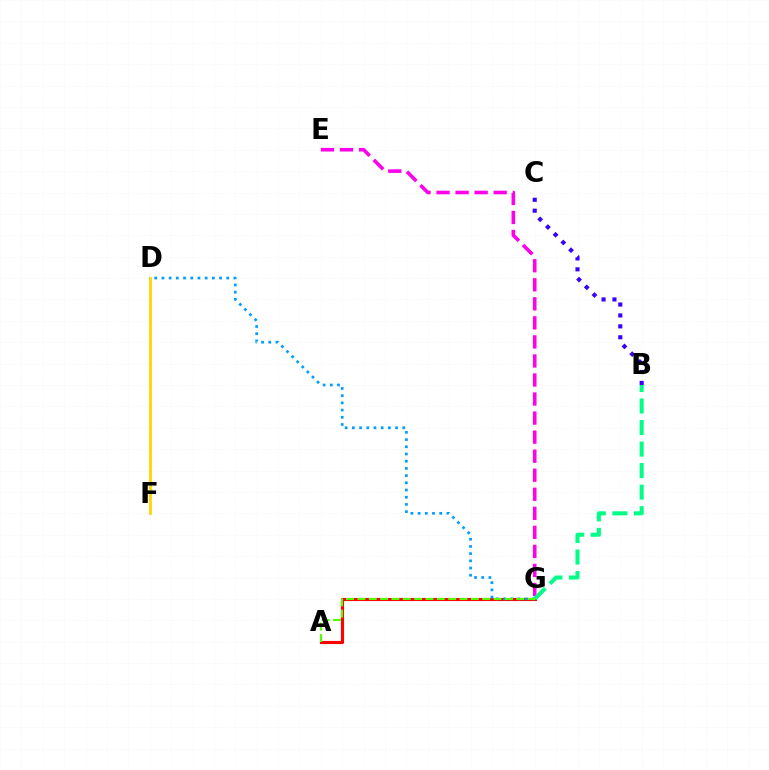{('E', 'G'): [{'color': '#ff00ed', 'line_style': 'dashed', 'thickness': 2.59}], ('A', 'G'): [{'color': '#ff0000', 'line_style': 'solid', 'thickness': 2.25}, {'color': '#4fff00', 'line_style': 'dashed', 'thickness': 1.54}], ('D', 'F'): [{'color': '#ffd500', 'line_style': 'solid', 'thickness': 2.01}], ('B', 'C'): [{'color': '#3700ff', 'line_style': 'dotted', 'thickness': 2.96}], ('D', 'G'): [{'color': '#009eff', 'line_style': 'dotted', 'thickness': 1.96}], ('B', 'G'): [{'color': '#00ff86', 'line_style': 'dashed', 'thickness': 2.92}]}